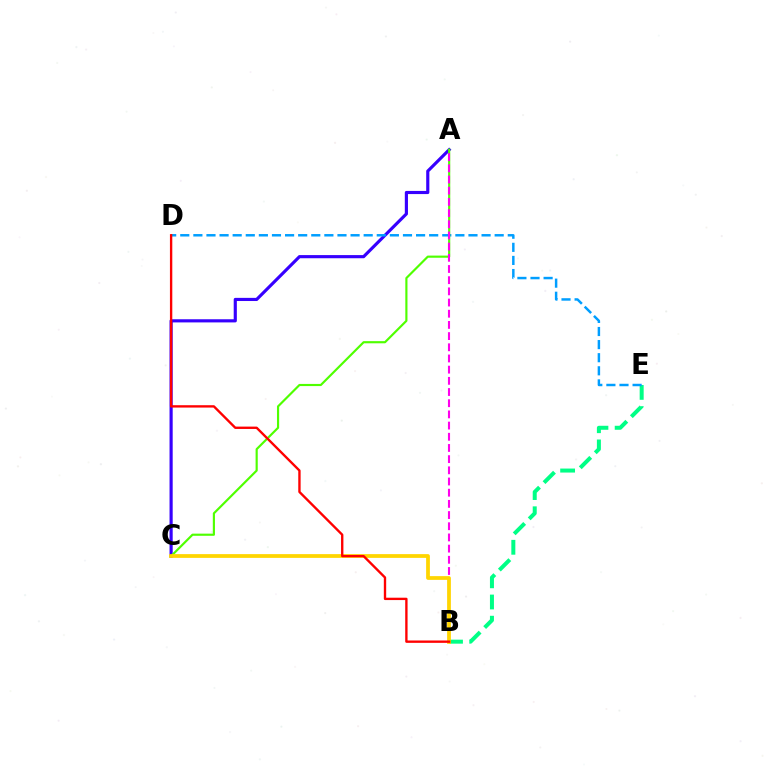{('A', 'C'): [{'color': '#3700ff', 'line_style': 'solid', 'thickness': 2.27}, {'color': '#4fff00', 'line_style': 'solid', 'thickness': 1.56}], ('B', 'E'): [{'color': '#00ff86', 'line_style': 'dashed', 'thickness': 2.88}], ('D', 'E'): [{'color': '#009eff', 'line_style': 'dashed', 'thickness': 1.78}], ('A', 'B'): [{'color': '#ff00ed', 'line_style': 'dashed', 'thickness': 1.52}], ('B', 'C'): [{'color': '#ffd500', 'line_style': 'solid', 'thickness': 2.7}], ('B', 'D'): [{'color': '#ff0000', 'line_style': 'solid', 'thickness': 1.7}]}